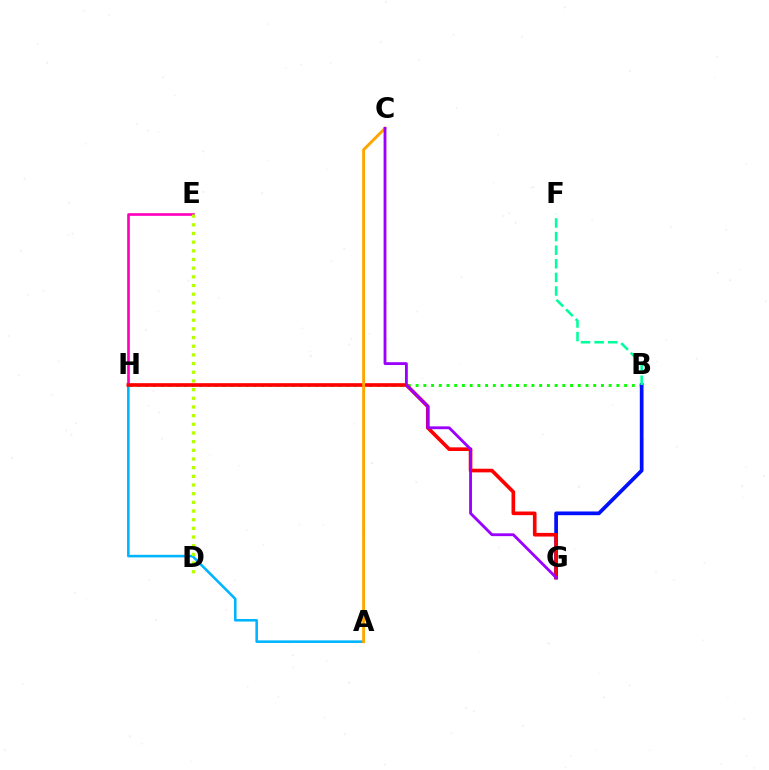{('B', 'H'): [{'color': '#08ff00', 'line_style': 'dotted', 'thickness': 2.1}], ('E', 'H'): [{'color': '#ff00bd', 'line_style': 'solid', 'thickness': 1.92}], ('B', 'G'): [{'color': '#0010ff', 'line_style': 'solid', 'thickness': 2.68}], ('A', 'H'): [{'color': '#00b5ff', 'line_style': 'solid', 'thickness': 1.86}], ('D', 'E'): [{'color': '#b3ff00', 'line_style': 'dotted', 'thickness': 2.36}], ('B', 'F'): [{'color': '#00ff9d', 'line_style': 'dashed', 'thickness': 1.85}], ('G', 'H'): [{'color': '#ff0000', 'line_style': 'solid', 'thickness': 2.62}], ('A', 'C'): [{'color': '#ffa500', 'line_style': 'solid', 'thickness': 2.09}], ('C', 'G'): [{'color': '#9b00ff', 'line_style': 'solid', 'thickness': 2.04}]}